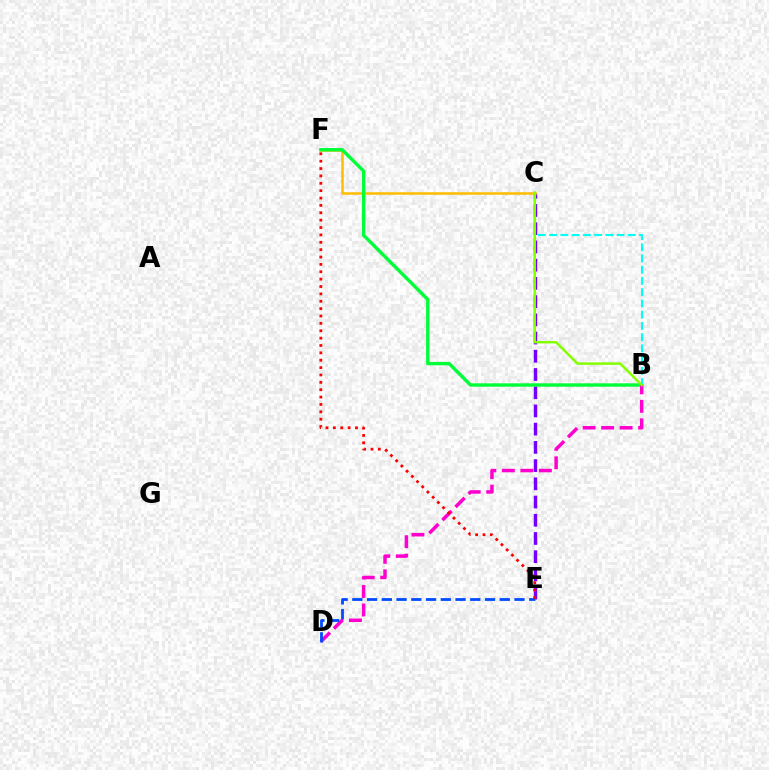{('C', 'E'): [{'color': '#7200ff', 'line_style': 'dashed', 'thickness': 2.48}], ('C', 'F'): [{'color': '#ffbd00', 'line_style': 'solid', 'thickness': 1.82}], ('B', 'F'): [{'color': '#00ff39', 'line_style': 'solid', 'thickness': 2.44}], ('B', 'D'): [{'color': '#ff00cf', 'line_style': 'dashed', 'thickness': 2.51}], ('D', 'E'): [{'color': '#004bff', 'line_style': 'dashed', 'thickness': 2.0}], ('B', 'C'): [{'color': '#00fff6', 'line_style': 'dashed', 'thickness': 1.53}, {'color': '#84ff00', 'line_style': 'solid', 'thickness': 1.78}], ('E', 'F'): [{'color': '#ff0000', 'line_style': 'dotted', 'thickness': 2.0}]}